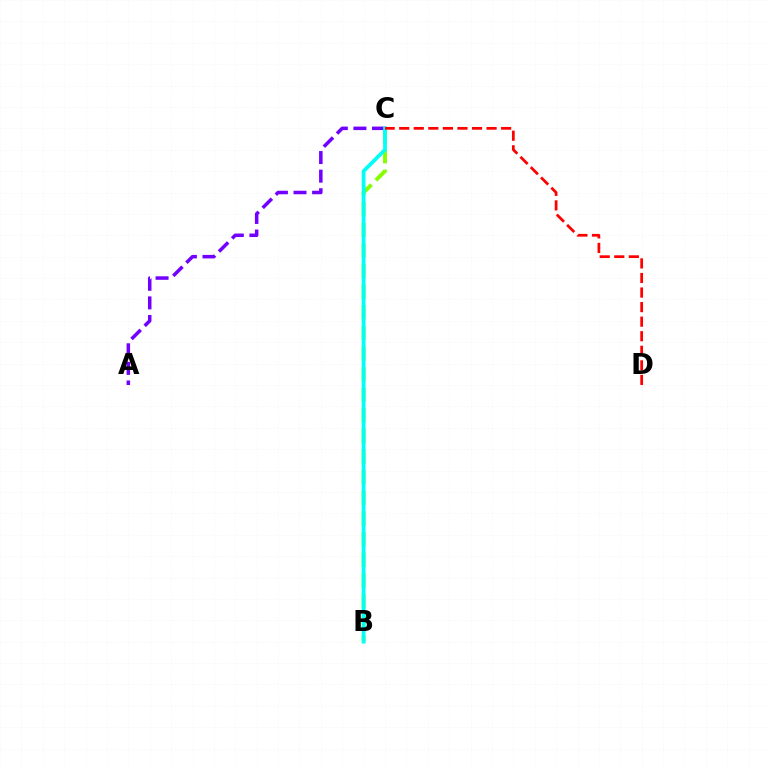{('B', 'C'): [{'color': '#84ff00', 'line_style': 'dashed', 'thickness': 2.8}, {'color': '#00fff6', 'line_style': 'solid', 'thickness': 2.71}], ('A', 'C'): [{'color': '#7200ff', 'line_style': 'dashed', 'thickness': 2.53}], ('C', 'D'): [{'color': '#ff0000', 'line_style': 'dashed', 'thickness': 1.98}]}